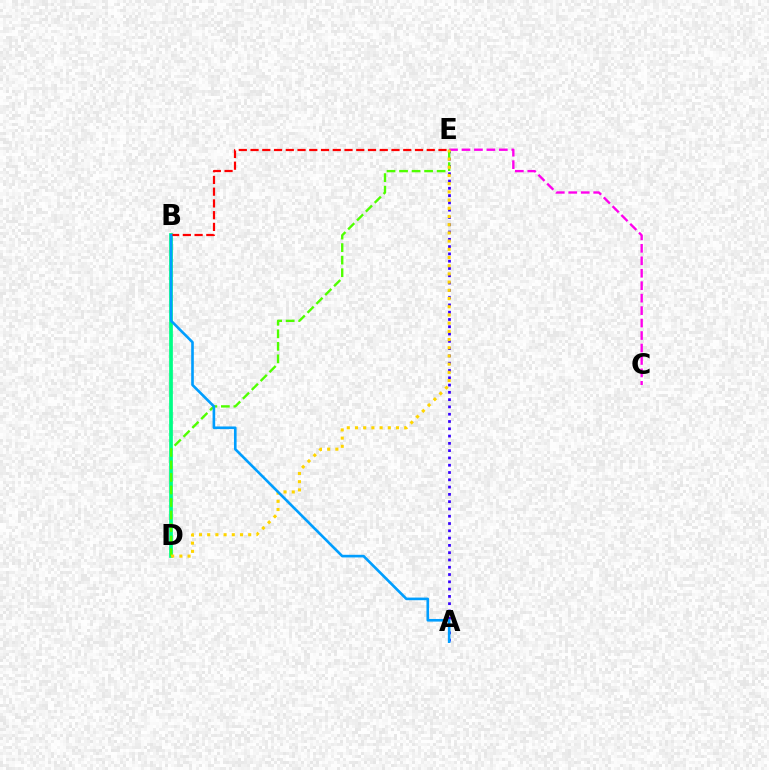{('C', 'E'): [{'color': '#ff00ed', 'line_style': 'dashed', 'thickness': 1.69}], ('B', 'D'): [{'color': '#00ff86', 'line_style': 'solid', 'thickness': 2.68}], ('A', 'E'): [{'color': '#3700ff', 'line_style': 'dotted', 'thickness': 1.98}], ('D', 'E'): [{'color': '#4fff00', 'line_style': 'dashed', 'thickness': 1.7}, {'color': '#ffd500', 'line_style': 'dotted', 'thickness': 2.23}], ('B', 'E'): [{'color': '#ff0000', 'line_style': 'dashed', 'thickness': 1.6}], ('A', 'B'): [{'color': '#009eff', 'line_style': 'solid', 'thickness': 1.89}]}